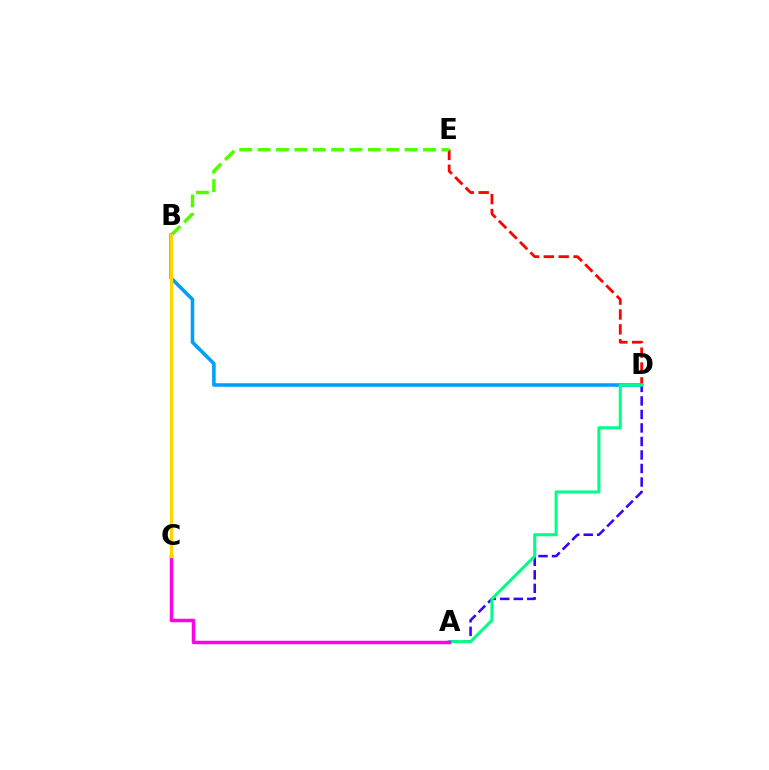{('A', 'D'): [{'color': '#3700ff', 'line_style': 'dashed', 'thickness': 1.84}, {'color': '#00ff86', 'line_style': 'solid', 'thickness': 2.2}], ('D', 'E'): [{'color': '#ff0000', 'line_style': 'dashed', 'thickness': 2.02}], ('B', 'E'): [{'color': '#4fff00', 'line_style': 'dashed', 'thickness': 2.5}], ('B', 'D'): [{'color': '#009eff', 'line_style': 'solid', 'thickness': 2.56}], ('A', 'C'): [{'color': '#ff00ed', 'line_style': 'solid', 'thickness': 2.51}], ('B', 'C'): [{'color': '#ffd500', 'line_style': 'solid', 'thickness': 2.37}]}